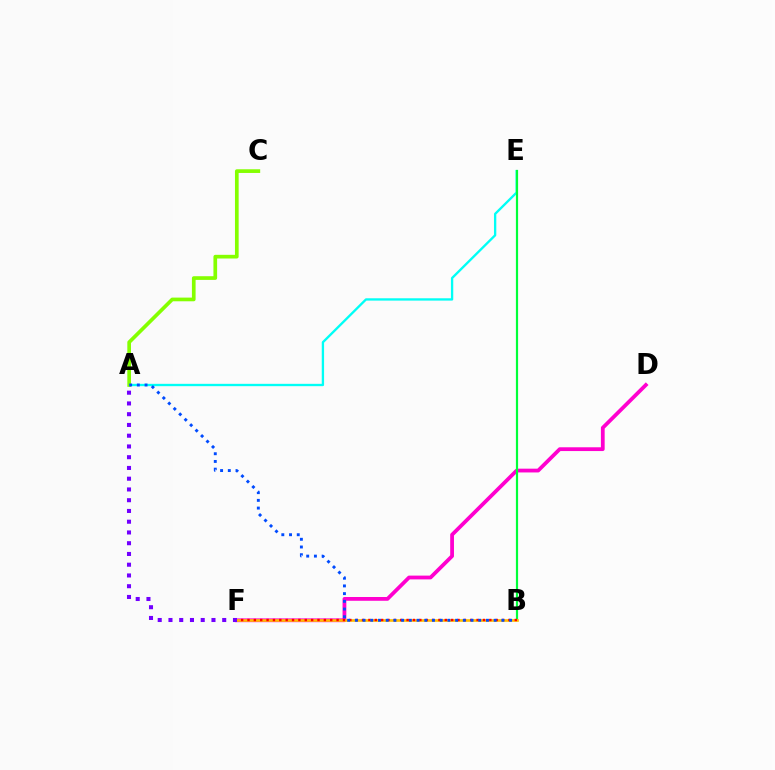{('D', 'F'): [{'color': '#ff00cf', 'line_style': 'solid', 'thickness': 2.72}], ('A', 'E'): [{'color': '#00fff6', 'line_style': 'solid', 'thickness': 1.68}], ('B', 'E'): [{'color': '#00ff39', 'line_style': 'solid', 'thickness': 1.58}], ('B', 'F'): [{'color': '#ffbd00', 'line_style': 'solid', 'thickness': 1.91}, {'color': '#ff0000', 'line_style': 'dotted', 'thickness': 1.73}], ('A', 'C'): [{'color': '#84ff00', 'line_style': 'solid', 'thickness': 2.65}], ('A', 'B'): [{'color': '#004bff', 'line_style': 'dotted', 'thickness': 2.1}], ('A', 'F'): [{'color': '#7200ff', 'line_style': 'dotted', 'thickness': 2.92}]}